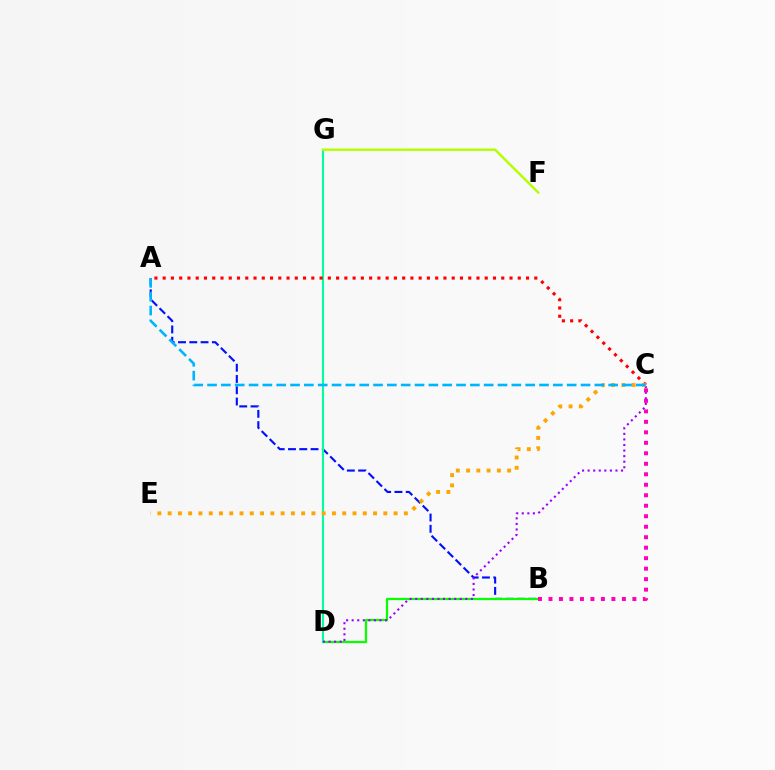{('A', 'B'): [{'color': '#0010ff', 'line_style': 'dashed', 'thickness': 1.53}], ('B', 'D'): [{'color': '#08ff00', 'line_style': 'solid', 'thickness': 1.61}], ('D', 'G'): [{'color': '#00ff9d', 'line_style': 'solid', 'thickness': 1.52}], ('C', 'D'): [{'color': '#9b00ff', 'line_style': 'dotted', 'thickness': 1.51}], ('F', 'G'): [{'color': '#b3ff00', 'line_style': 'solid', 'thickness': 1.74}], ('B', 'C'): [{'color': '#ff00bd', 'line_style': 'dotted', 'thickness': 2.85}], ('A', 'C'): [{'color': '#ff0000', 'line_style': 'dotted', 'thickness': 2.24}, {'color': '#00b5ff', 'line_style': 'dashed', 'thickness': 1.88}], ('C', 'E'): [{'color': '#ffa500', 'line_style': 'dotted', 'thickness': 2.79}]}